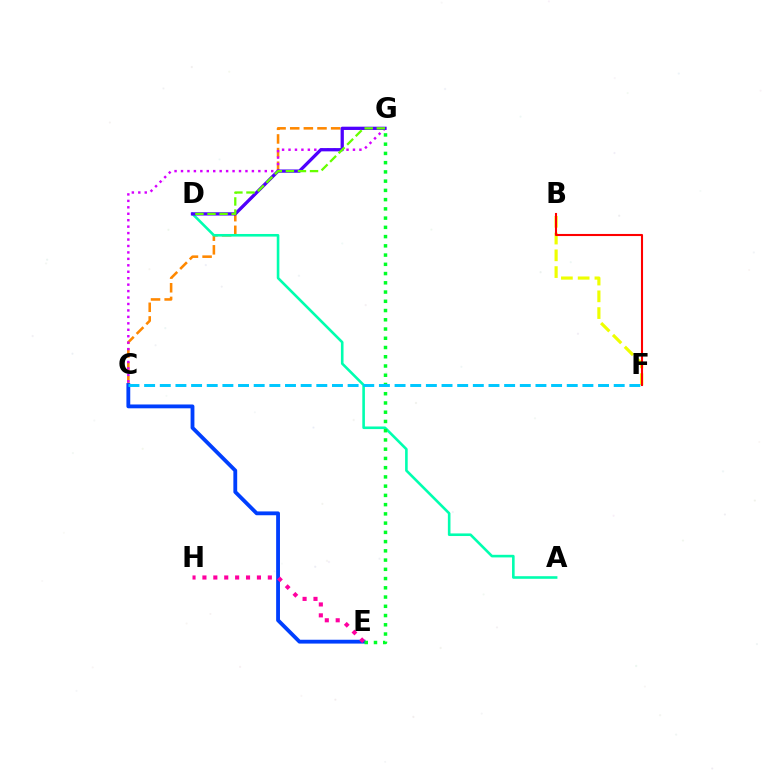{('B', 'F'): [{'color': '#eeff00', 'line_style': 'dashed', 'thickness': 2.28}, {'color': '#ff0000', 'line_style': 'solid', 'thickness': 1.51}], ('C', 'G'): [{'color': '#ff8800', 'line_style': 'dashed', 'thickness': 1.85}, {'color': '#d600ff', 'line_style': 'dotted', 'thickness': 1.75}], ('C', 'E'): [{'color': '#003fff', 'line_style': 'solid', 'thickness': 2.75}], ('A', 'D'): [{'color': '#00ffaf', 'line_style': 'solid', 'thickness': 1.88}], ('E', 'H'): [{'color': '#ff00a0', 'line_style': 'dotted', 'thickness': 2.96}], ('D', 'G'): [{'color': '#4f00ff', 'line_style': 'solid', 'thickness': 2.35}, {'color': '#66ff00', 'line_style': 'dashed', 'thickness': 1.64}], ('E', 'G'): [{'color': '#00ff27', 'line_style': 'dotted', 'thickness': 2.51}], ('C', 'F'): [{'color': '#00c7ff', 'line_style': 'dashed', 'thickness': 2.13}]}